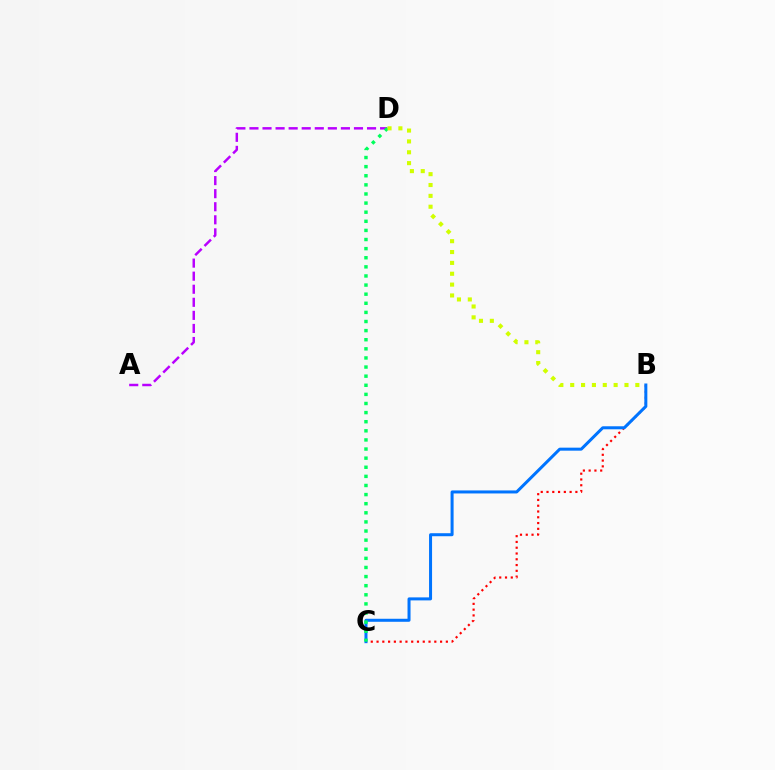{('B', 'C'): [{'color': '#ff0000', 'line_style': 'dotted', 'thickness': 1.57}, {'color': '#0074ff', 'line_style': 'solid', 'thickness': 2.17}], ('A', 'D'): [{'color': '#b900ff', 'line_style': 'dashed', 'thickness': 1.77}], ('C', 'D'): [{'color': '#00ff5c', 'line_style': 'dotted', 'thickness': 2.48}], ('B', 'D'): [{'color': '#d1ff00', 'line_style': 'dotted', 'thickness': 2.95}]}